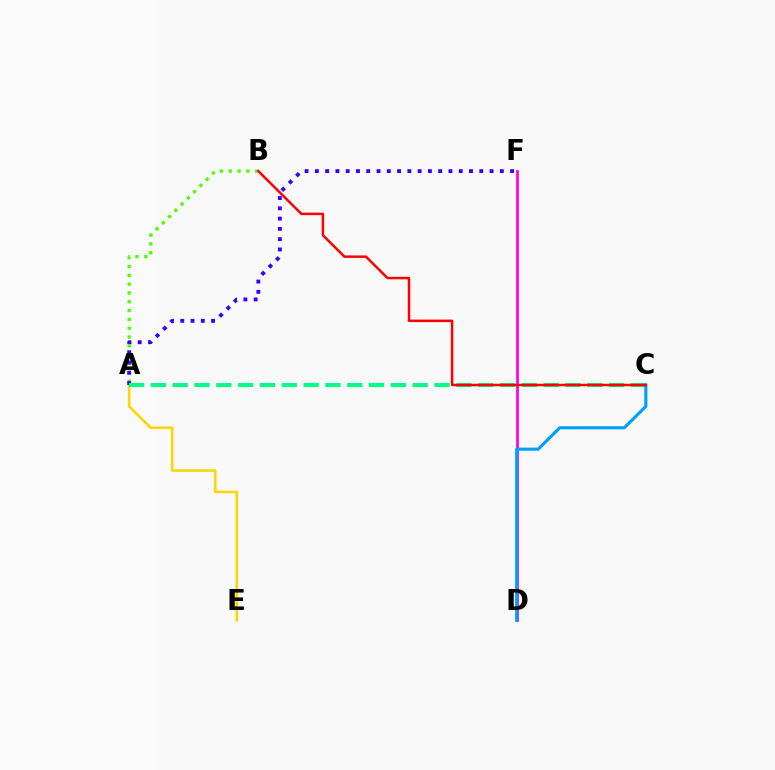{('A', 'B'): [{'color': '#4fff00', 'line_style': 'dotted', 'thickness': 2.4}], ('A', 'E'): [{'color': '#ffd500', 'line_style': 'solid', 'thickness': 1.84}], ('A', 'F'): [{'color': '#3700ff', 'line_style': 'dotted', 'thickness': 2.79}], ('A', 'C'): [{'color': '#00ff86', 'line_style': 'dashed', 'thickness': 2.96}], ('D', 'F'): [{'color': '#ff00ed', 'line_style': 'solid', 'thickness': 1.97}], ('C', 'D'): [{'color': '#009eff', 'line_style': 'solid', 'thickness': 2.22}], ('B', 'C'): [{'color': '#ff0000', 'line_style': 'solid', 'thickness': 1.79}]}